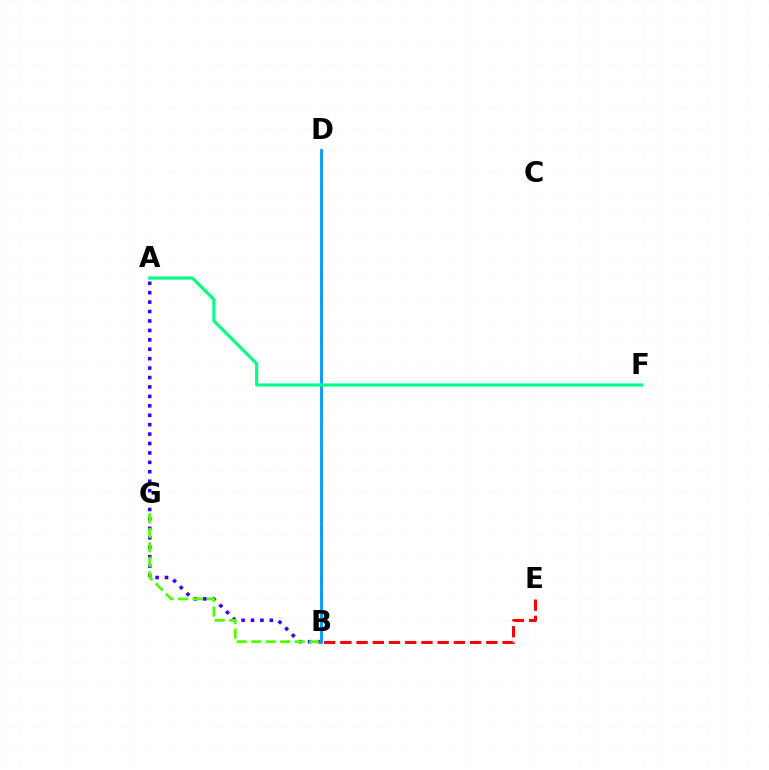{('A', 'B'): [{'color': '#3700ff', 'line_style': 'dotted', 'thickness': 2.56}], ('B', 'E'): [{'color': '#ff0000', 'line_style': 'dashed', 'thickness': 2.2}], ('B', 'D'): [{'color': '#ff00ed', 'line_style': 'dotted', 'thickness': 1.93}, {'color': '#ffd500', 'line_style': 'dotted', 'thickness': 1.88}, {'color': '#009eff', 'line_style': 'solid', 'thickness': 2.02}], ('B', 'G'): [{'color': '#4fff00', 'line_style': 'dashed', 'thickness': 1.97}], ('A', 'F'): [{'color': '#00ff86', 'line_style': 'solid', 'thickness': 2.25}]}